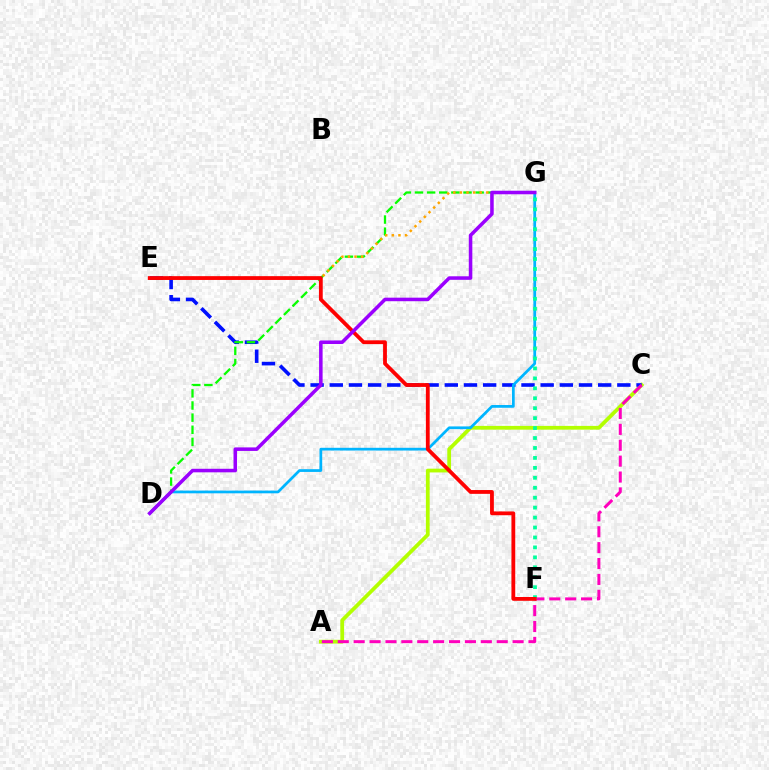{('A', 'C'): [{'color': '#b3ff00', 'line_style': 'solid', 'thickness': 2.71}, {'color': '#ff00bd', 'line_style': 'dashed', 'thickness': 2.16}], ('C', 'E'): [{'color': '#0010ff', 'line_style': 'dashed', 'thickness': 2.6}], ('D', 'G'): [{'color': '#00b5ff', 'line_style': 'solid', 'thickness': 1.97}, {'color': '#08ff00', 'line_style': 'dashed', 'thickness': 1.65}, {'color': '#9b00ff', 'line_style': 'solid', 'thickness': 2.55}], ('E', 'G'): [{'color': '#ffa500', 'line_style': 'dotted', 'thickness': 1.79}], ('F', 'G'): [{'color': '#00ff9d', 'line_style': 'dotted', 'thickness': 2.7}], ('E', 'F'): [{'color': '#ff0000', 'line_style': 'solid', 'thickness': 2.74}]}